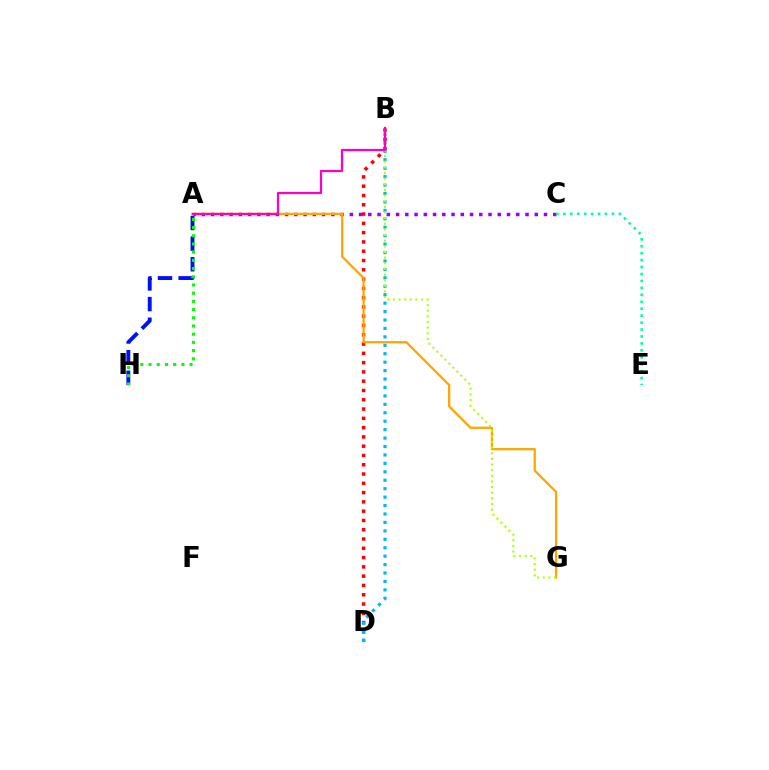{('B', 'D'): [{'color': '#ff0000', 'line_style': 'dotted', 'thickness': 2.52}, {'color': '#00b5ff', 'line_style': 'dotted', 'thickness': 2.29}], ('A', 'H'): [{'color': '#0010ff', 'line_style': 'dashed', 'thickness': 2.8}, {'color': '#08ff00', 'line_style': 'dotted', 'thickness': 2.23}], ('A', 'C'): [{'color': '#9b00ff', 'line_style': 'dotted', 'thickness': 2.51}], ('A', 'G'): [{'color': '#ffa500', 'line_style': 'solid', 'thickness': 1.64}], ('B', 'G'): [{'color': '#b3ff00', 'line_style': 'dotted', 'thickness': 1.53}], ('A', 'B'): [{'color': '#ff00bd', 'line_style': 'solid', 'thickness': 1.6}], ('C', 'E'): [{'color': '#00ff9d', 'line_style': 'dotted', 'thickness': 1.89}]}